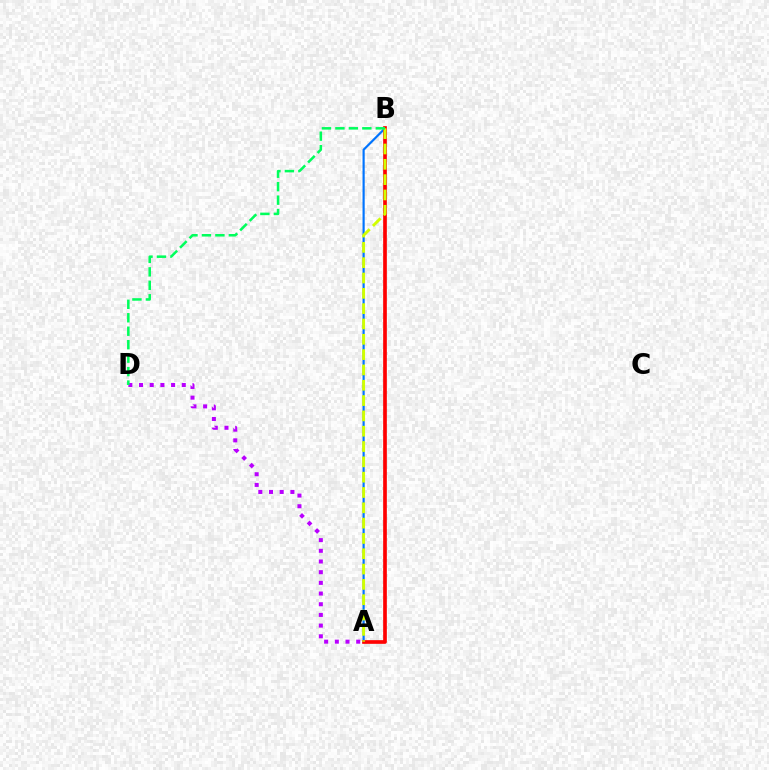{('A', 'B'): [{'color': '#0074ff', 'line_style': 'solid', 'thickness': 1.56}, {'color': '#ff0000', 'line_style': 'solid', 'thickness': 2.65}, {'color': '#d1ff00', 'line_style': 'dashed', 'thickness': 2.08}], ('A', 'D'): [{'color': '#b900ff', 'line_style': 'dotted', 'thickness': 2.9}], ('B', 'D'): [{'color': '#00ff5c', 'line_style': 'dashed', 'thickness': 1.83}]}